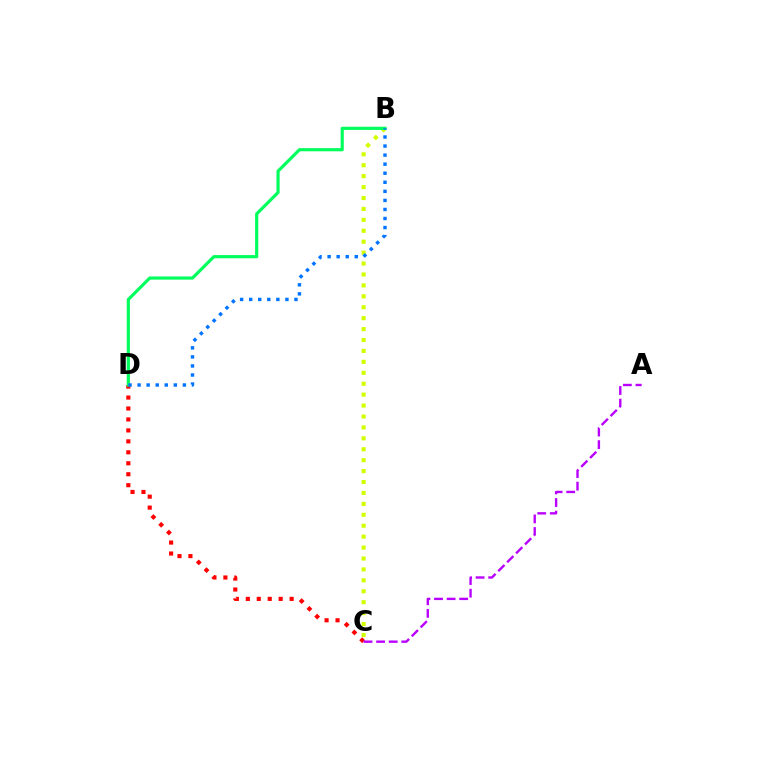{('C', 'D'): [{'color': '#ff0000', 'line_style': 'dotted', 'thickness': 2.98}], ('B', 'C'): [{'color': '#d1ff00', 'line_style': 'dotted', 'thickness': 2.97}], ('A', 'C'): [{'color': '#b900ff', 'line_style': 'dashed', 'thickness': 1.71}], ('B', 'D'): [{'color': '#00ff5c', 'line_style': 'solid', 'thickness': 2.27}, {'color': '#0074ff', 'line_style': 'dotted', 'thickness': 2.46}]}